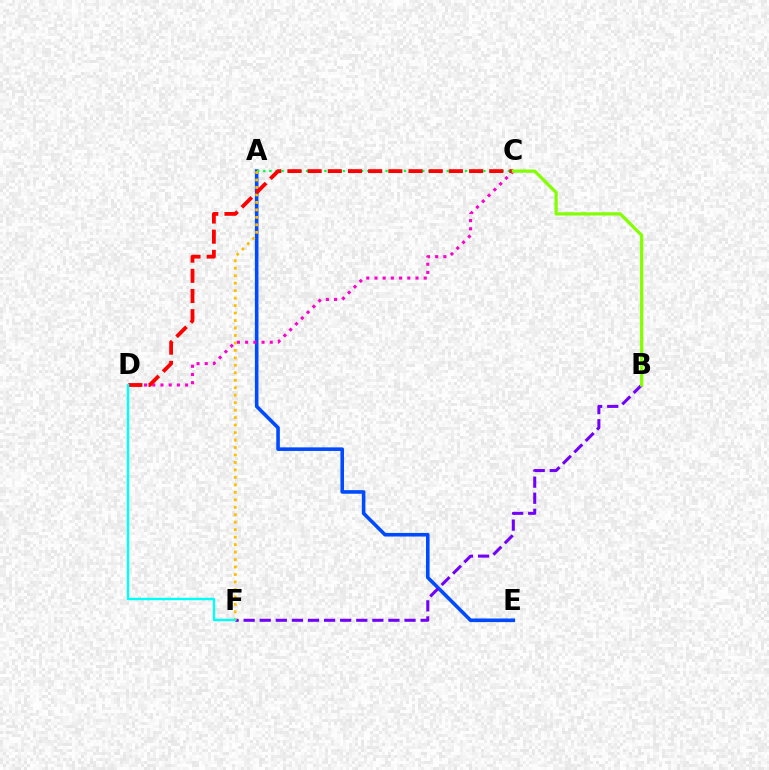{('A', 'E'): [{'color': '#004bff', 'line_style': 'solid', 'thickness': 2.58}], ('A', 'C'): [{'color': '#00ff39', 'line_style': 'dotted', 'thickness': 1.66}], ('B', 'F'): [{'color': '#7200ff', 'line_style': 'dashed', 'thickness': 2.19}], ('C', 'D'): [{'color': '#ff00cf', 'line_style': 'dotted', 'thickness': 2.23}, {'color': '#ff0000', 'line_style': 'dashed', 'thickness': 2.74}], ('A', 'F'): [{'color': '#ffbd00', 'line_style': 'dotted', 'thickness': 2.03}], ('D', 'F'): [{'color': '#00fff6', 'line_style': 'solid', 'thickness': 1.74}], ('B', 'C'): [{'color': '#84ff00', 'line_style': 'solid', 'thickness': 2.33}]}